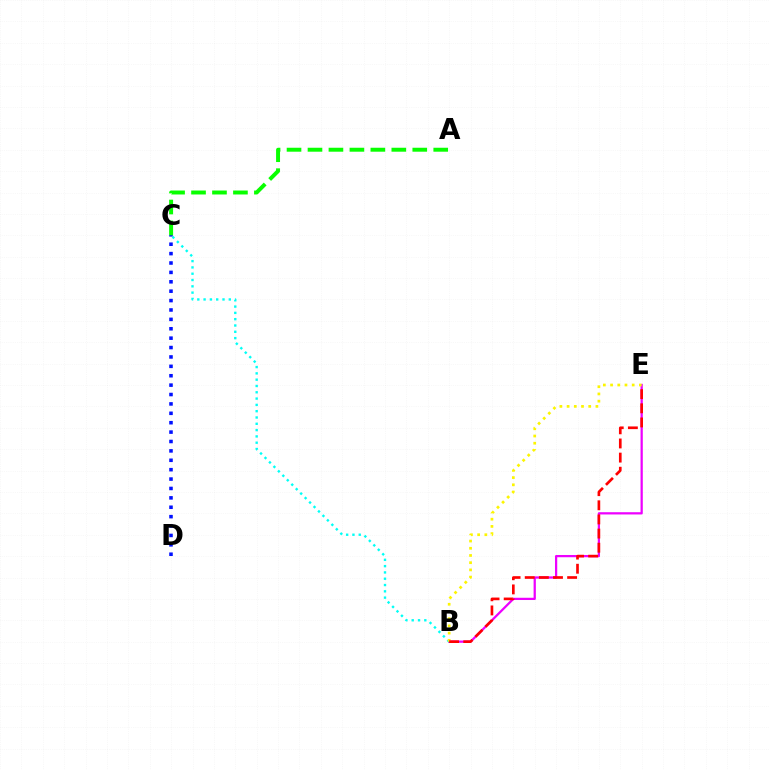{('C', 'D'): [{'color': '#0010ff', 'line_style': 'dotted', 'thickness': 2.55}], ('B', 'E'): [{'color': '#ee00ff', 'line_style': 'solid', 'thickness': 1.62}, {'color': '#fcf500', 'line_style': 'dotted', 'thickness': 1.96}, {'color': '#ff0000', 'line_style': 'dashed', 'thickness': 1.92}], ('B', 'C'): [{'color': '#00fff6', 'line_style': 'dotted', 'thickness': 1.71}], ('A', 'C'): [{'color': '#08ff00', 'line_style': 'dashed', 'thickness': 2.85}]}